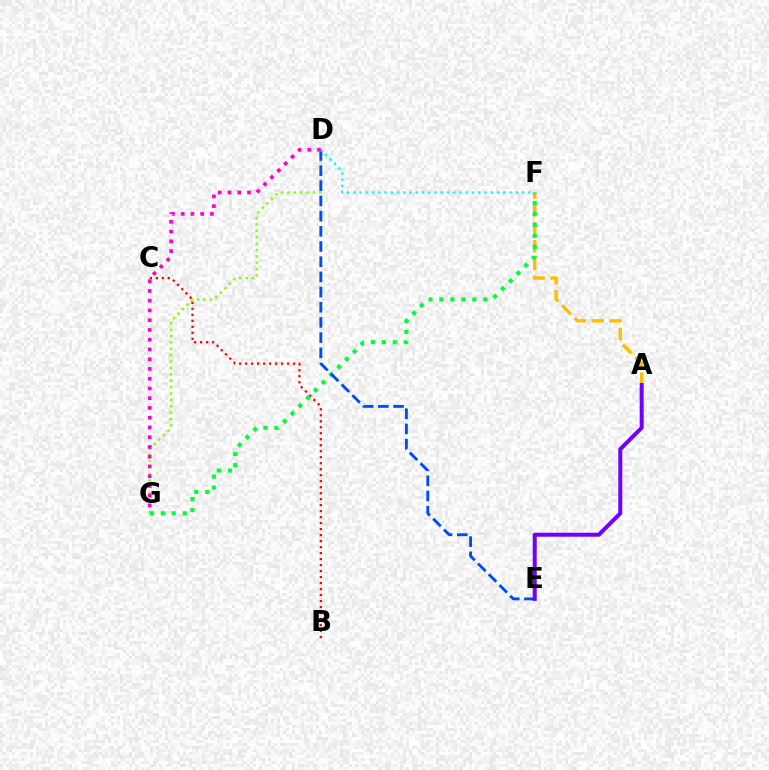{('B', 'C'): [{'color': '#ff0000', 'line_style': 'dotted', 'thickness': 1.63}], ('A', 'F'): [{'color': '#ffbd00', 'line_style': 'dashed', 'thickness': 2.43}], ('D', 'G'): [{'color': '#84ff00', 'line_style': 'dotted', 'thickness': 1.73}, {'color': '#ff00cf', 'line_style': 'dotted', 'thickness': 2.65}], ('F', 'G'): [{'color': '#00ff39', 'line_style': 'dotted', 'thickness': 2.98}], ('D', 'E'): [{'color': '#004bff', 'line_style': 'dashed', 'thickness': 2.06}], ('D', 'F'): [{'color': '#00fff6', 'line_style': 'dotted', 'thickness': 1.7}], ('A', 'E'): [{'color': '#7200ff', 'line_style': 'solid', 'thickness': 2.87}]}